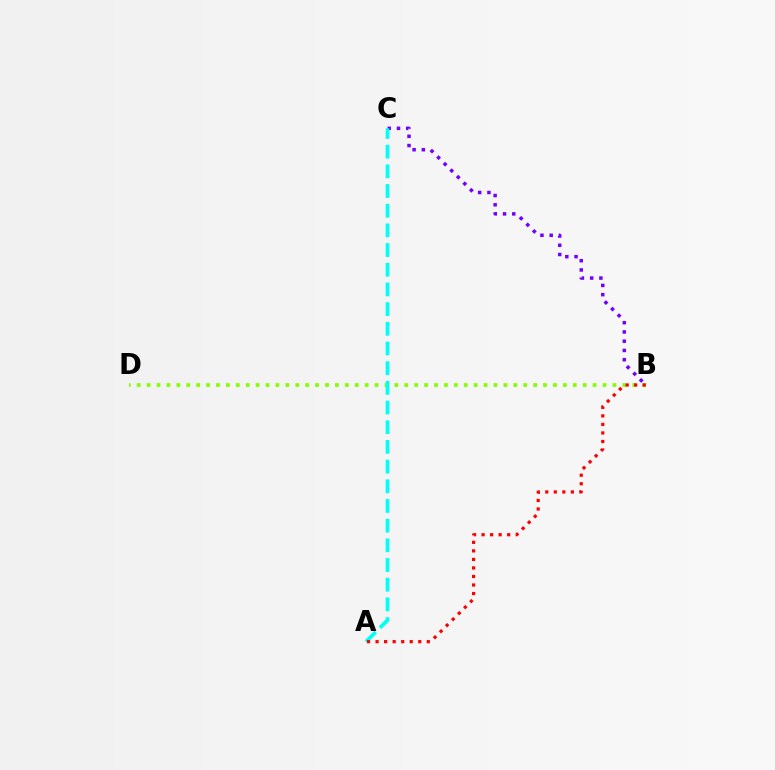{('B', 'D'): [{'color': '#84ff00', 'line_style': 'dotted', 'thickness': 2.69}], ('B', 'C'): [{'color': '#7200ff', 'line_style': 'dotted', 'thickness': 2.51}], ('A', 'C'): [{'color': '#00fff6', 'line_style': 'dashed', 'thickness': 2.67}], ('A', 'B'): [{'color': '#ff0000', 'line_style': 'dotted', 'thickness': 2.32}]}